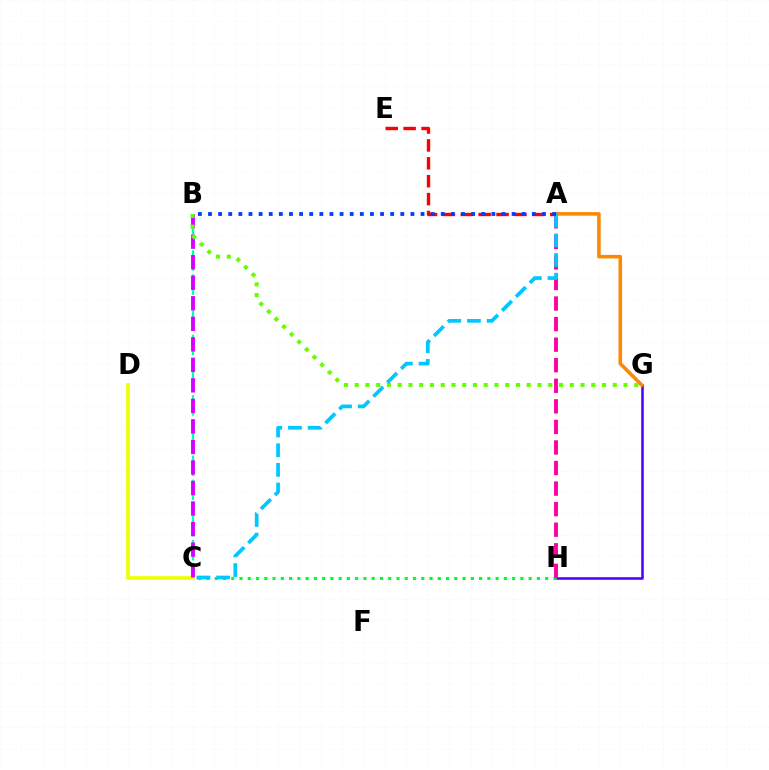{('C', 'D'): [{'color': '#eeff00', 'line_style': 'solid', 'thickness': 2.64}], ('G', 'H'): [{'color': '#4f00ff', 'line_style': 'solid', 'thickness': 1.83}], ('B', 'C'): [{'color': '#00ffaf', 'line_style': 'dashed', 'thickness': 1.64}, {'color': '#d600ff', 'line_style': 'dashed', 'thickness': 2.79}], ('A', 'G'): [{'color': '#ff8800', 'line_style': 'solid', 'thickness': 2.57}], ('A', 'E'): [{'color': '#ff0000', 'line_style': 'dashed', 'thickness': 2.43}], ('C', 'H'): [{'color': '#00ff27', 'line_style': 'dotted', 'thickness': 2.24}], ('A', 'H'): [{'color': '#ff00a0', 'line_style': 'dashed', 'thickness': 2.79}], ('B', 'G'): [{'color': '#66ff00', 'line_style': 'dotted', 'thickness': 2.92}], ('A', 'C'): [{'color': '#00c7ff', 'line_style': 'dashed', 'thickness': 2.67}], ('A', 'B'): [{'color': '#003fff', 'line_style': 'dotted', 'thickness': 2.75}]}